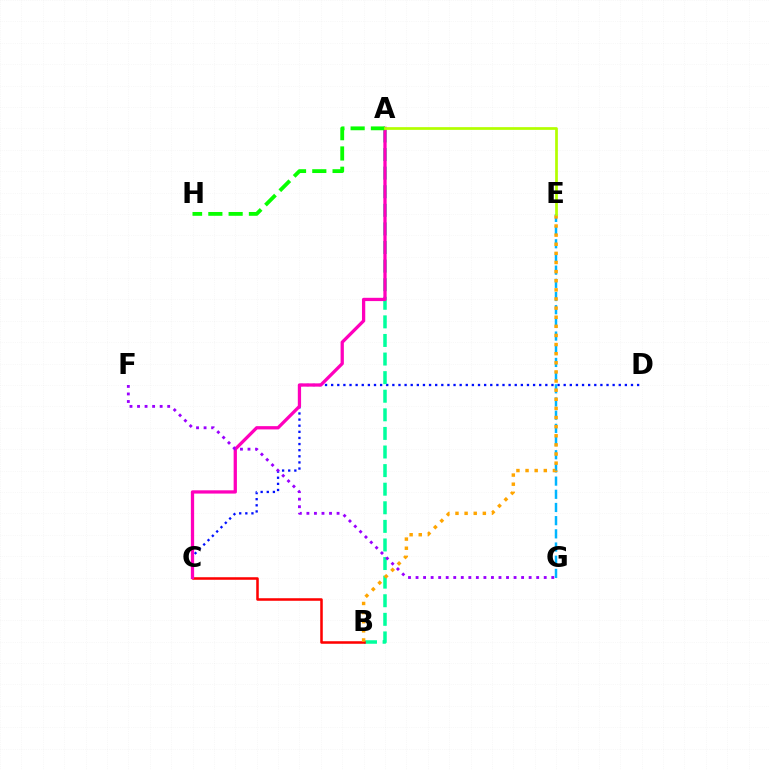{('C', 'D'): [{'color': '#0010ff', 'line_style': 'dotted', 'thickness': 1.66}], ('A', 'B'): [{'color': '#00ff9d', 'line_style': 'dashed', 'thickness': 2.53}], ('E', 'G'): [{'color': '#00b5ff', 'line_style': 'dashed', 'thickness': 1.79}], ('B', 'C'): [{'color': '#ff0000', 'line_style': 'solid', 'thickness': 1.83}], ('A', 'C'): [{'color': '#ff00bd', 'line_style': 'solid', 'thickness': 2.36}], ('A', 'H'): [{'color': '#08ff00', 'line_style': 'dashed', 'thickness': 2.75}], ('F', 'G'): [{'color': '#9b00ff', 'line_style': 'dotted', 'thickness': 2.05}], ('B', 'E'): [{'color': '#ffa500', 'line_style': 'dotted', 'thickness': 2.48}], ('A', 'E'): [{'color': '#b3ff00', 'line_style': 'solid', 'thickness': 1.96}]}